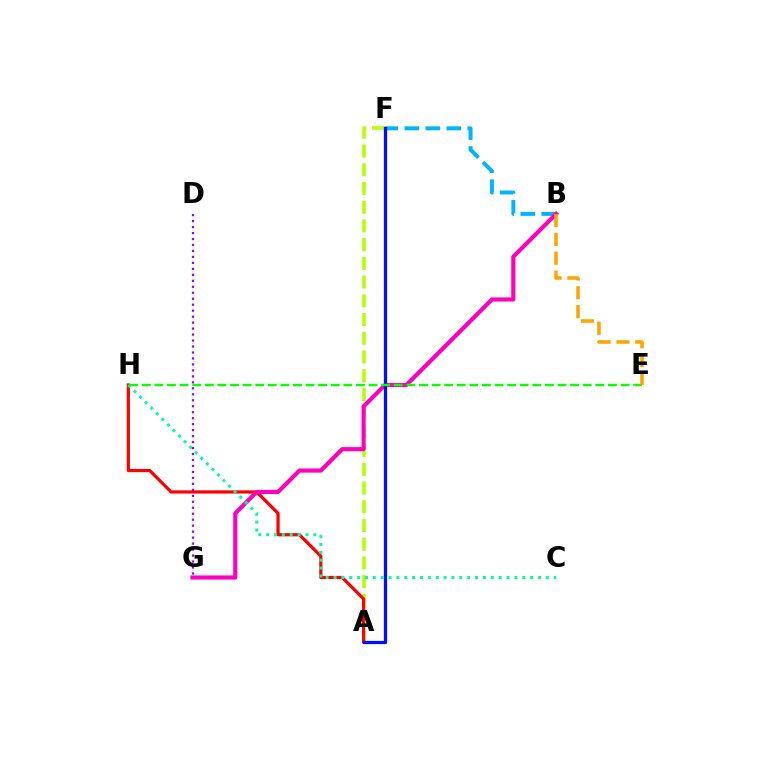{('B', 'F'): [{'color': '#00b5ff', 'line_style': 'dashed', 'thickness': 2.85}], ('A', 'F'): [{'color': '#b3ff00', 'line_style': 'dashed', 'thickness': 2.54}, {'color': '#0010ff', 'line_style': 'solid', 'thickness': 2.35}], ('A', 'H'): [{'color': '#ff0000', 'line_style': 'solid', 'thickness': 2.3}], ('B', 'G'): [{'color': '#ff00bd', 'line_style': 'solid', 'thickness': 2.98}], ('C', 'H'): [{'color': '#00ff9d', 'line_style': 'dotted', 'thickness': 2.14}], ('D', 'G'): [{'color': '#9b00ff', 'line_style': 'dotted', 'thickness': 1.62}], ('E', 'H'): [{'color': '#08ff00', 'line_style': 'dashed', 'thickness': 1.71}], ('B', 'E'): [{'color': '#ffa500', 'line_style': 'dashed', 'thickness': 2.56}]}